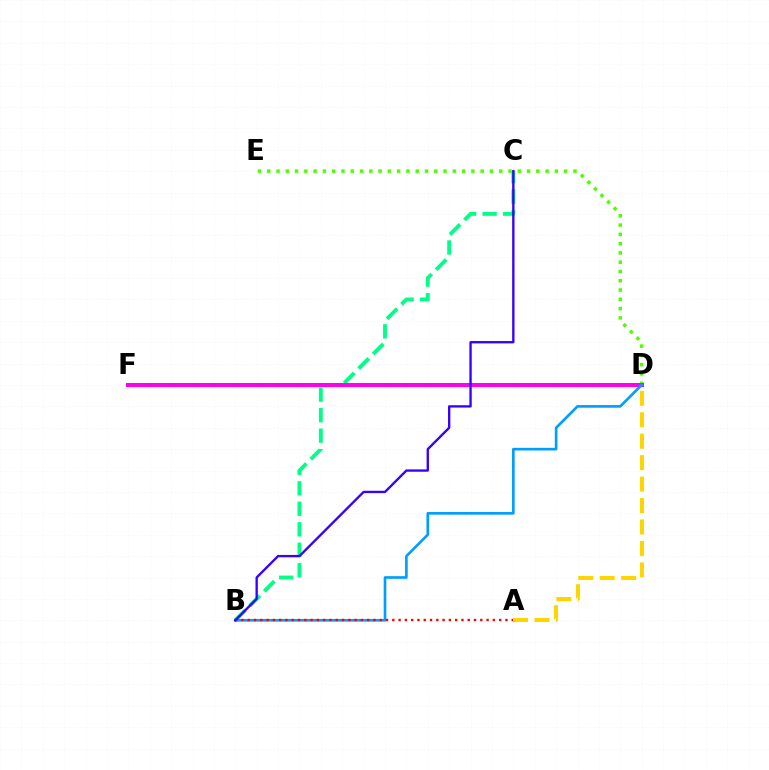{('B', 'C'): [{'color': '#00ff86', 'line_style': 'dashed', 'thickness': 2.78}, {'color': '#3700ff', 'line_style': 'solid', 'thickness': 1.69}], ('D', 'E'): [{'color': '#4fff00', 'line_style': 'dotted', 'thickness': 2.52}], ('D', 'F'): [{'color': '#ff00ed', 'line_style': 'solid', 'thickness': 2.91}], ('B', 'D'): [{'color': '#009eff', 'line_style': 'solid', 'thickness': 1.91}], ('A', 'B'): [{'color': '#ff0000', 'line_style': 'dotted', 'thickness': 1.71}], ('A', 'D'): [{'color': '#ffd500', 'line_style': 'dashed', 'thickness': 2.91}]}